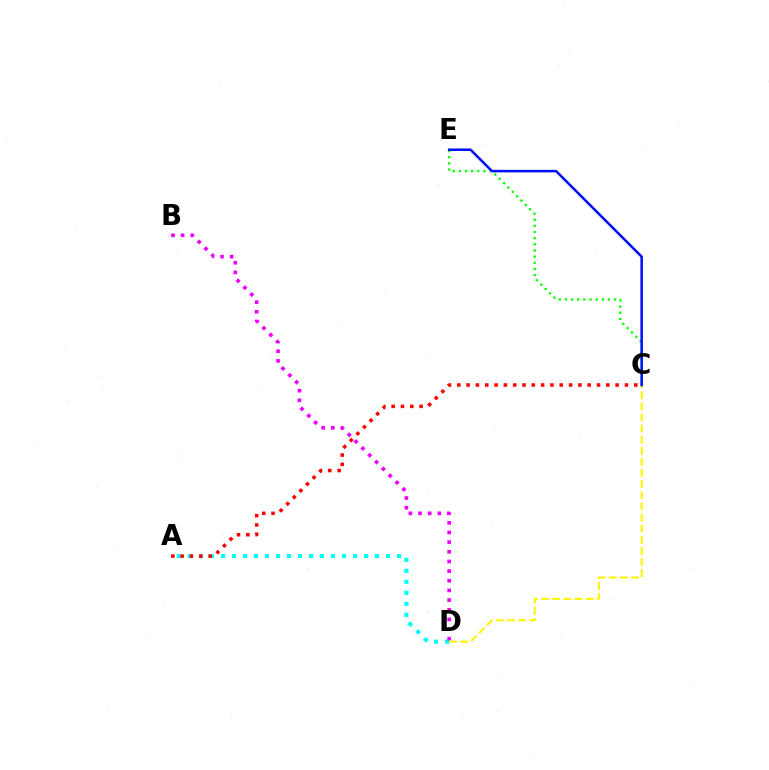{('A', 'D'): [{'color': '#00fff6', 'line_style': 'dotted', 'thickness': 2.99}], ('C', 'E'): [{'color': '#08ff00', 'line_style': 'dotted', 'thickness': 1.67}, {'color': '#0010ff', 'line_style': 'solid', 'thickness': 1.83}], ('A', 'C'): [{'color': '#ff0000', 'line_style': 'dotted', 'thickness': 2.53}], ('B', 'D'): [{'color': '#ee00ff', 'line_style': 'dotted', 'thickness': 2.62}], ('C', 'D'): [{'color': '#fcf500', 'line_style': 'dashed', 'thickness': 1.51}]}